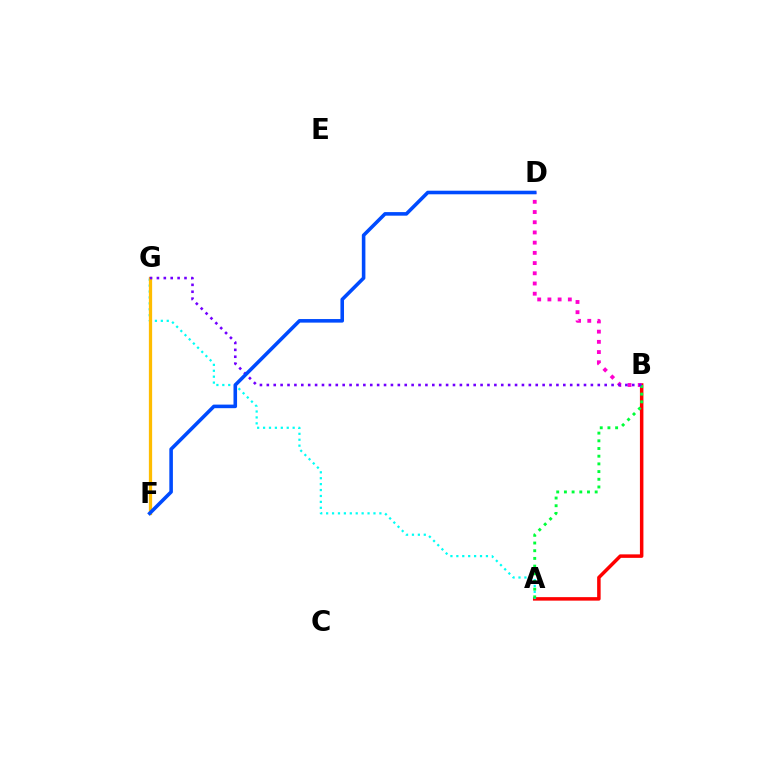{('F', 'G'): [{'color': '#84ff00', 'line_style': 'solid', 'thickness': 2.11}, {'color': '#ffbd00', 'line_style': 'solid', 'thickness': 2.35}], ('A', 'B'): [{'color': '#ff0000', 'line_style': 'solid', 'thickness': 2.52}, {'color': '#00ff39', 'line_style': 'dotted', 'thickness': 2.09}], ('A', 'G'): [{'color': '#00fff6', 'line_style': 'dotted', 'thickness': 1.61}], ('B', 'D'): [{'color': '#ff00cf', 'line_style': 'dotted', 'thickness': 2.77}], ('B', 'G'): [{'color': '#7200ff', 'line_style': 'dotted', 'thickness': 1.87}], ('D', 'F'): [{'color': '#004bff', 'line_style': 'solid', 'thickness': 2.57}]}